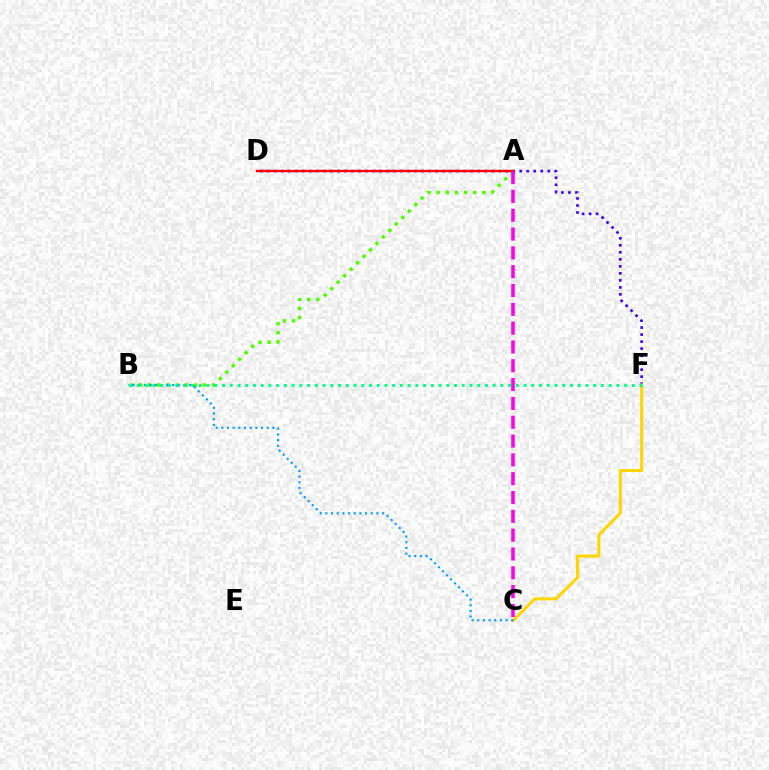{('A', 'B'): [{'color': '#4fff00', 'line_style': 'dotted', 'thickness': 2.48}], ('D', 'F'): [{'color': '#3700ff', 'line_style': 'dotted', 'thickness': 1.9}], ('A', 'D'): [{'color': '#ff0000', 'line_style': 'solid', 'thickness': 1.71}], ('C', 'F'): [{'color': '#ffd500', 'line_style': 'solid', 'thickness': 2.18}], ('A', 'C'): [{'color': '#ff00ed', 'line_style': 'dashed', 'thickness': 2.56}], ('B', 'C'): [{'color': '#009eff', 'line_style': 'dotted', 'thickness': 1.54}], ('B', 'F'): [{'color': '#00ff86', 'line_style': 'dotted', 'thickness': 2.1}]}